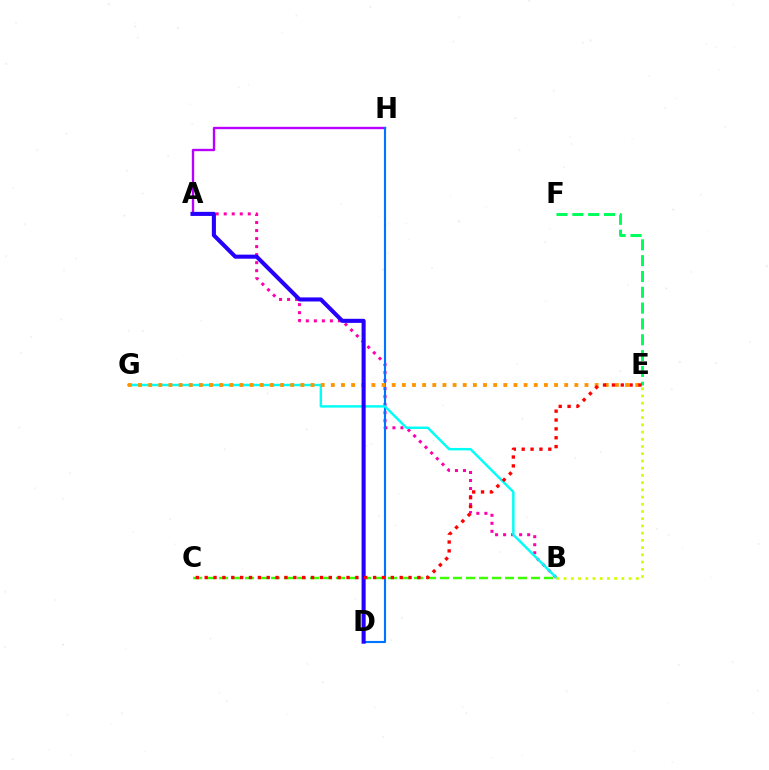{('A', 'H'): [{'color': '#b900ff', 'line_style': 'solid', 'thickness': 1.71}], ('A', 'B'): [{'color': '#ff00ac', 'line_style': 'dotted', 'thickness': 2.18}], ('D', 'H'): [{'color': '#0074ff', 'line_style': 'solid', 'thickness': 1.54}], ('B', 'G'): [{'color': '#00fff6', 'line_style': 'solid', 'thickness': 1.76}], ('E', 'F'): [{'color': '#00ff5c', 'line_style': 'dashed', 'thickness': 2.15}], ('E', 'G'): [{'color': '#ff9400', 'line_style': 'dotted', 'thickness': 2.76}], ('B', 'C'): [{'color': '#3dff00', 'line_style': 'dashed', 'thickness': 1.77}], ('A', 'D'): [{'color': '#2500ff', 'line_style': 'solid', 'thickness': 2.93}], ('B', 'E'): [{'color': '#d1ff00', 'line_style': 'dotted', 'thickness': 1.96}], ('C', 'E'): [{'color': '#ff0000', 'line_style': 'dotted', 'thickness': 2.41}]}